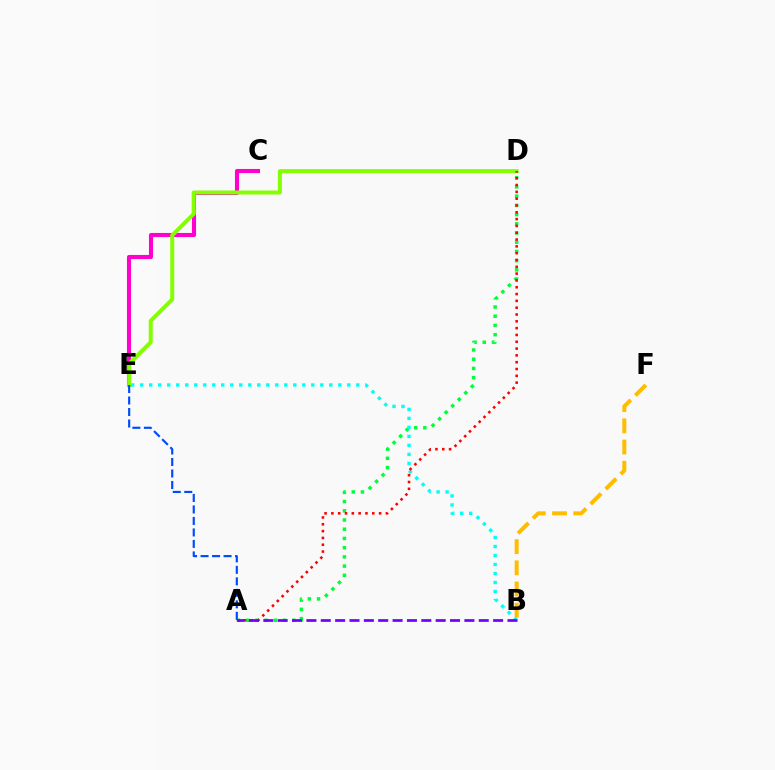{('C', 'E'): [{'color': '#ff00cf', 'line_style': 'solid', 'thickness': 2.94}], ('A', 'D'): [{'color': '#00ff39', 'line_style': 'dotted', 'thickness': 2.5}, {'color': '#ff0000', 'line_style': 'dotted', 'thickness': 1.85}], ('B', 'F'): [{'color': '#ffbd00', 'line_style': 'dashed', 'thickness': 2.88}], ('B', 'E'): [{'color': '#00fff6', 'line_style': 'dotted', 'thickness': 2.45}], ('D', 'E'): [{'color': '#84ff00', 'line_style': 'solid', 'thickness': 2.86}], ('A', 'E'): [{'color': '#004bff', 'line_style': 'dashed', 'thickness': 1.56}], ('A', 'B'): [{'color': '#7200ff', 'line_style': 'dashed', 'thickness': 1.95}]}